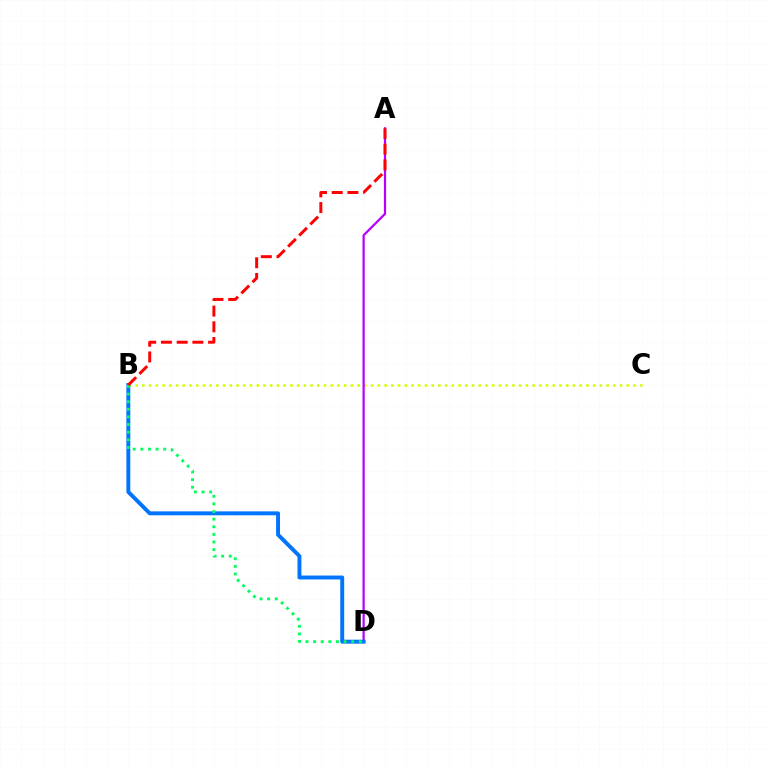{('B', 'C'): [{'color': '#d1ff00', 'line_style': 'dotted', 'thickness': 1.83}], ('A', 'D'): [{'color': '#b900ff', 'line_style': 'solid', 'thickness': 1.61}], ('B', 'D'): [{'color': '#0074ff', 'line_style': 'solid', 'thickness': 2.82}, {'color': '#00ff5c', 'line_style': 'dotted', 'thickness': 2.07}], ('A', 'B'): [{'color': '#ff0000', 'line_style': 'dashed', 'thickness': 2.14}]}